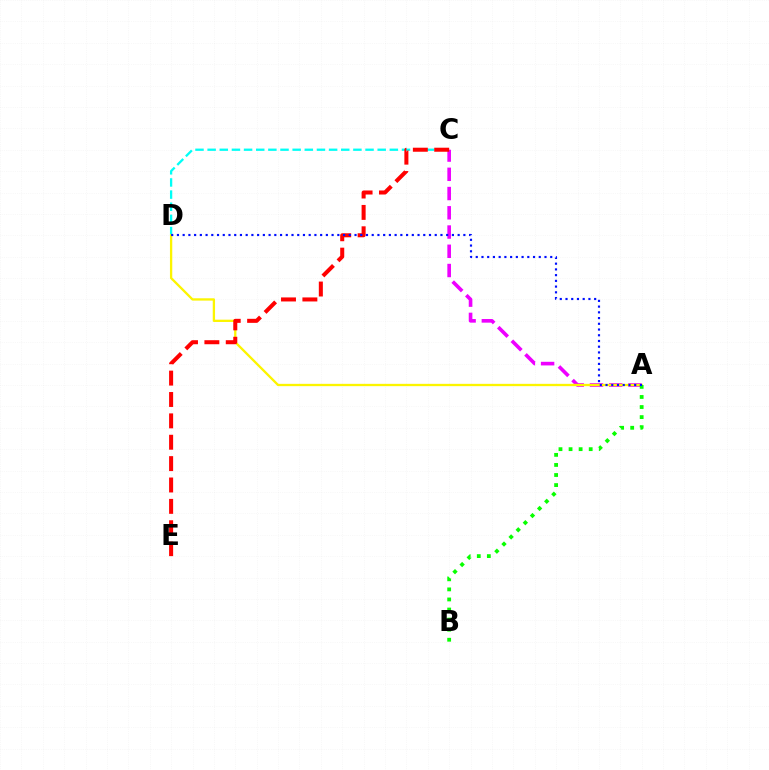{('A', 'C'): [{'color': '#ee00ff', 'line_style': 'dashed', 'thickness': 2.61}], ('C', 'D'): [{'color': '#00fff6', 'line_style': 'dashed', 'thickness': 1.65}], ('A', 'D'): [{'color': '#fcf500', 'line_style': 'solid', 'thickness': 1.66}, {'color': '#0010ff', 'line_style': 'dotted', 'thickness': 1.56}], ('A', 'B'): [{'color': '#08ff00', 'line_style': 'dotted', 'thickness': 2.74}], ('C', 'E'): [{'color': '#ff0000', 'line_style': 'dashed', 'thickness': 2.9}]}